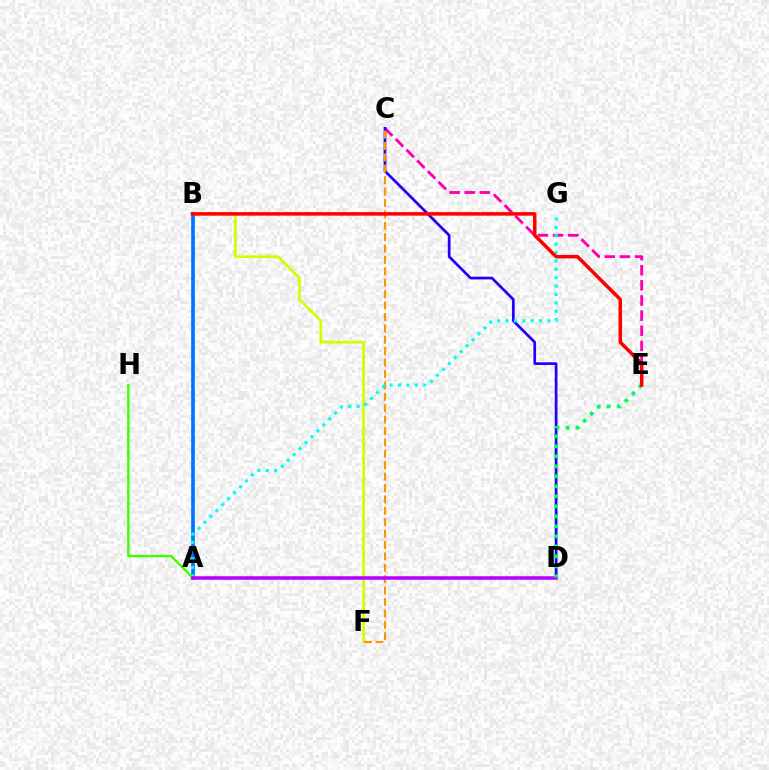{('B', 'F'): [{'color': '#d1ff00', 'line_style': 'solid', 'thickness': 1.95}], ('C', 'E'): [{'color': '#ff00ac', 'line_style': 'dashed', 'thickness': 2.06}], ('A', 'H'): [{'color': '#3dff00', 'line_style': 'solid', 'thickness': 1.71}], ('A', 'B'): [{'color': '#0074ff', 'line_style': 'solid', 'thickness': 2.63}], ('C', 'D'): [{'color': '#2500ff', 'line_style': 'solid', 'thickness': 1.96}], ('C', 'F'): [{'color': '#ff9400', 'line_style': 'dashed', 'thickness': 1.55}], ('A', 'G'): [{'color': '#00fff6', 'line_style': 'dotted', 'thickness': 2.28}], ('A', 'D'): [{'color': '#b900ff', 'line_style': 'solid', 'thickness': 2.55}], ('D', 'E'): [{'color': '#00ff5c', 'line_style': 'dotted', 'thickness': 2.72}], ('B', 'E'): [{'color': '#ff0000', 'line_style': 'solid', 'thickness': 2.54}]}